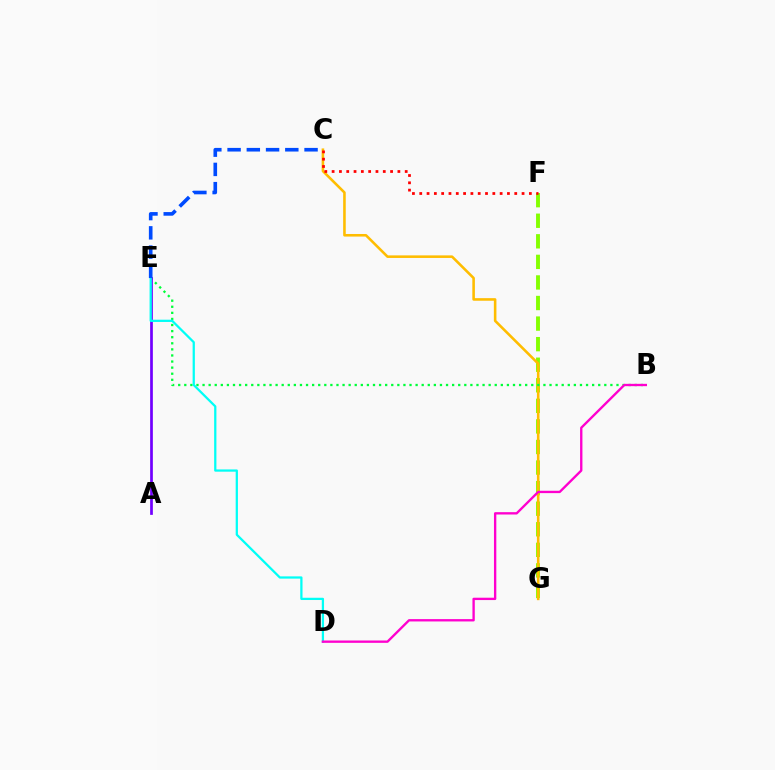{('F', 'G'): [{'color': '#84ff00', 'line_style': 'dashed', 'thickness': 2.79}], ('C', 'G'): [{'color': '#ffbd00', 'line_style': 'solid', 'thickness': 1.86}], ('C', 'F'): [{'color': '#ff0000', 'line_style': 'dotted', 'thickness': 1.99}], ('B', 'E'): [{'color': '#00ff39', 'line_style': 'dotted', 'thickness': 1.65}], ('A', 'E'): [{'color': '#7200ff', 'line_style': 'solid', 'thickness': 1.96}], ('D', 'E'): [{'color': '#00fff6', 'line_style': 'solid', 'thickness': 1.62}], ('B', 'D'): [{'color': '#ff00cf', 'line_style': 'solid', 'thickness': 1.69}], ('C', 'E'): [{'color': '#004bff', 'line_style': 'dashed', 'thickness': 2.61}]}